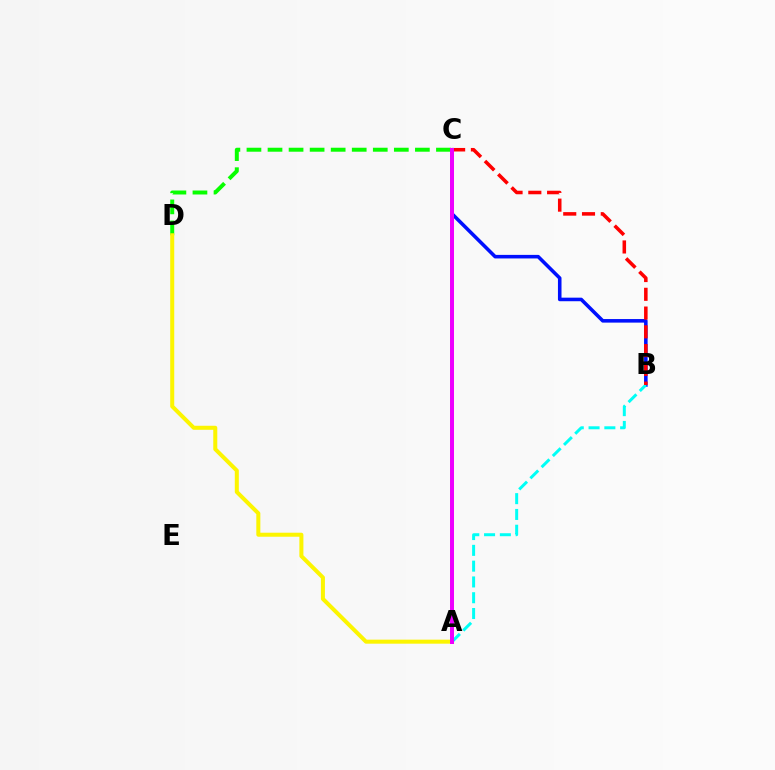{('C', 'D'): [{'color': '#08ff00', 'line_style': 'dashed', 'thickness': 2.86}], ('B', 'C'): [{'color': '#0010ff', 'line_style': 'solid', 'thickness': 2.56}, {'color': '#ff0000', 'line_style': 'dashed', 'thickness': 2.55}], ('A', 'D'): [{'color': '#fcf500', 'line_style': 'solid', 'thickness': 2.9}], ('A', 'B'): [{'color': '#00fff6', 'line_style': 'dashed', 'thickness': 2.15}], ('A', 'C'): [{'color': '#ee00ff', 'line_style': 'solid', 'thickness': 2.87}]}